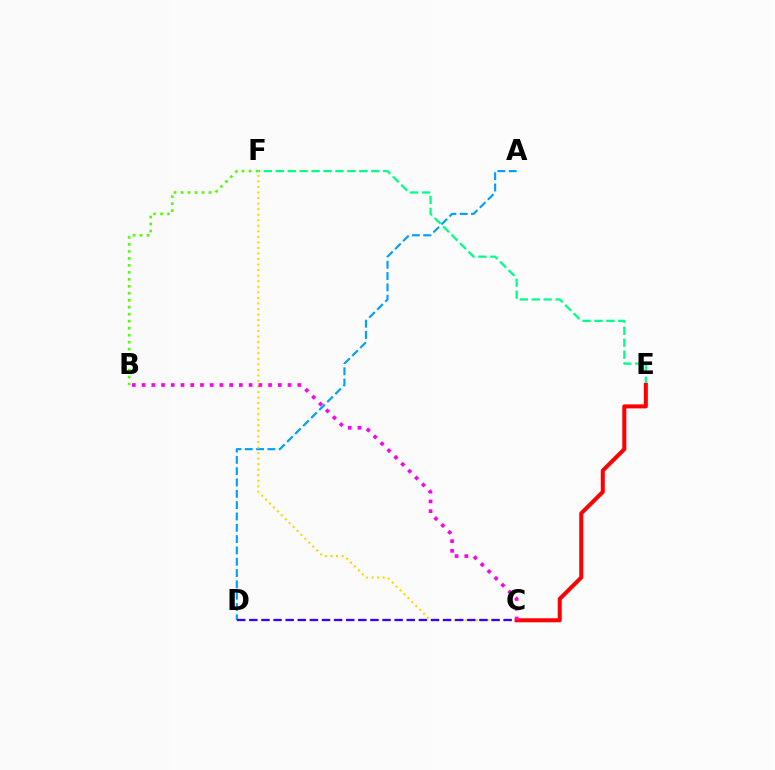{('E', 'F'): [{'color': '#00ff86', 'line_style': 'dashed', 'thickness': 1.62}], ('B', 'F'): [{'color': '#4fff00', 'line_style': 'dotted', 'thickness': 1.9}], ('A', 'D'): [{'color': '#009eff', 'line_style': 'dashed', 'thickness': 1.54}], ('C', 'F'): [{'color': '#ffd500', 'line_style': 'dotted', 'thickness': 1.51}], ('C', 'D'): [{'color': '#3700ff', 'line_style': 'dashed', 'thickness': 1.65}], ('C', 'E'): [{'color': '#ff0000', 'line_style': 'solid', 'thickness': 2.9}], ('B', 'C'): [{'color': '#ff00ed', 'line_style': 'dotted', 'thickness': 2.64}]}